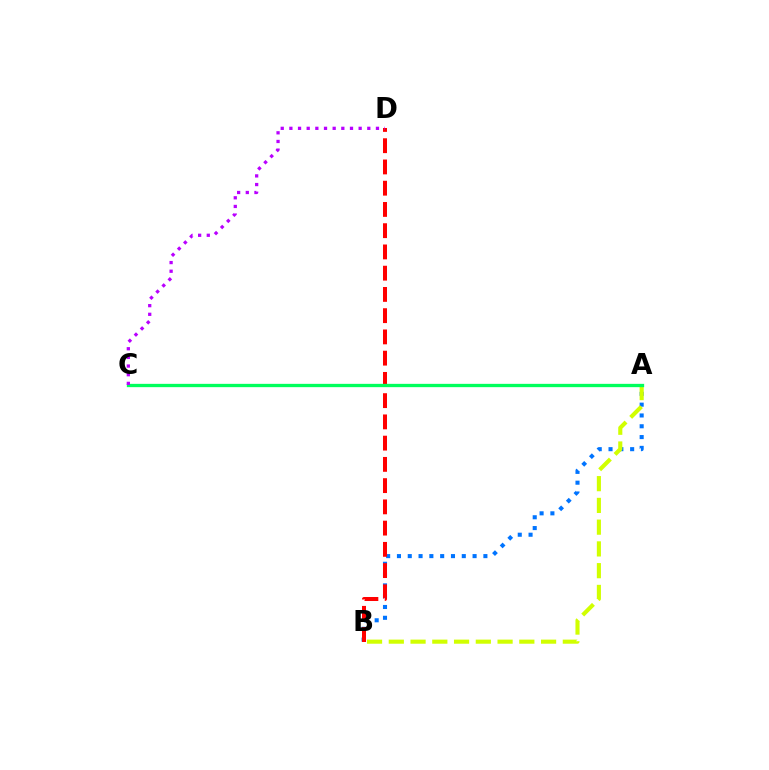{('A', 'B'): [{'color': '#0074ff', 'line_style': 'dotted', 'thickness': 2.94}, {'color': '#d1ff00', 'line_style': 'dashed', 'thickness': 2.96}], ('B', 'D'): [{'color': '#ff0000', 'line_style': 'dashed', 'thickness': 2.89}], ('A', 'C'): [{'color': '#00ff5c', 'line_style': 'solid', 'thickness': 2.39}], ('C', 'D'): [{'color': '#b900ff', 'line_style': 'dotted', 'thickness': 2.35}]}